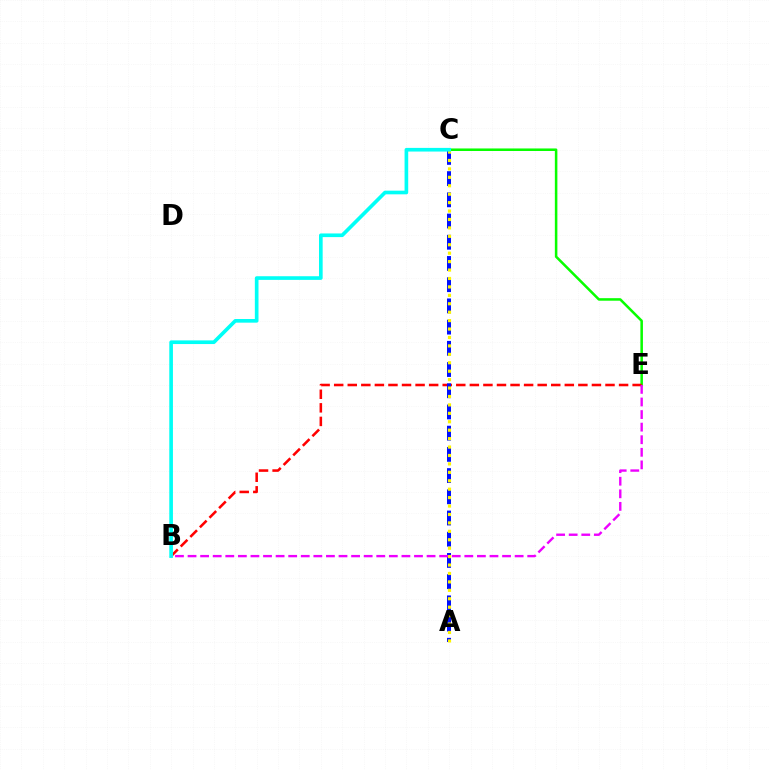{('C', 'E'): [{'color': '#08ff00', 'line_style': 'solid', 'thickness': 1.83}], ('B', 'E'): [{'color': '#ff0000', 'line_style': 'dashed', 'thickness': 1.84}, {'color': '#ee00ff', 'line_style': 'dashed', 'thickness': 1.71}], ('A', 'C'): [{'color': '#0010ff', 'line_style': 'dashed', 'thickness': 2.88}, {'color': '#fcf500', 'line_style': 'dotted', 'thickness': 2.29}], ('B', 'C'): [{'color': '#00fff6', 'line_style': 'solid', 'thickness': 2.63}]}